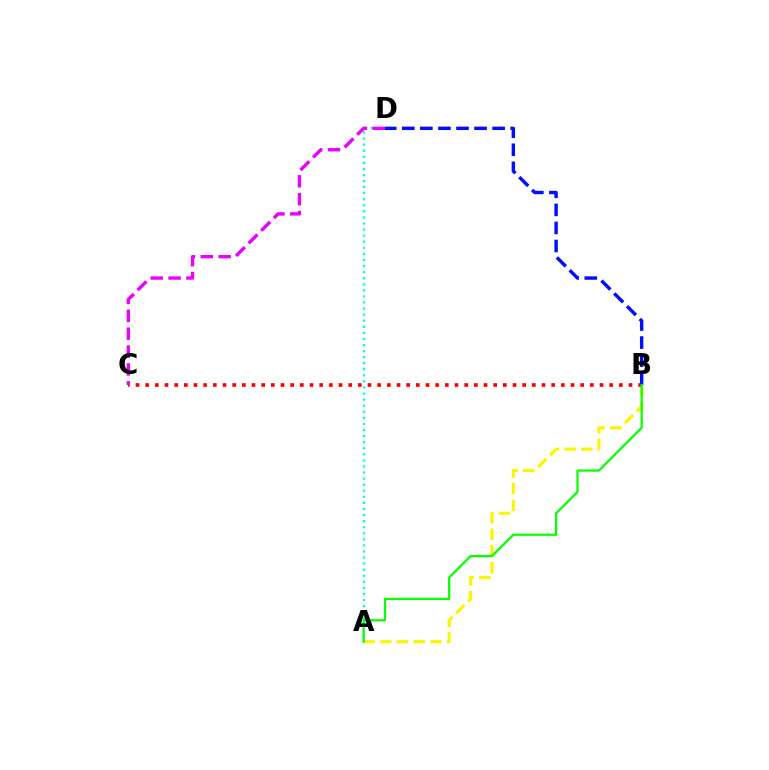{('A', 'B'): [{'color': '#fcf500', 'line_style': 'dashed', 'thickness': 2.28}, {'color': '#08ff00', 'line_style': 'solid', 'thickness': 1.62}], ('B', 'C'): [{'color': '#ff0000', 'line_style': 'dotted', 'thickness': 2.63}], ('A', 'D'): [{'color': '#00fff6', 'line_style': 'dotted', 'thickness': 1.65}], ('C', 'D'): [{'color': '#ee00ff', 'line_style': 'dashed', 'thickness': 2.43}], ('B', 'D'): [{'color': '#0010ff', 'line_style': 'dashed', 'thickness': 2.45}]}